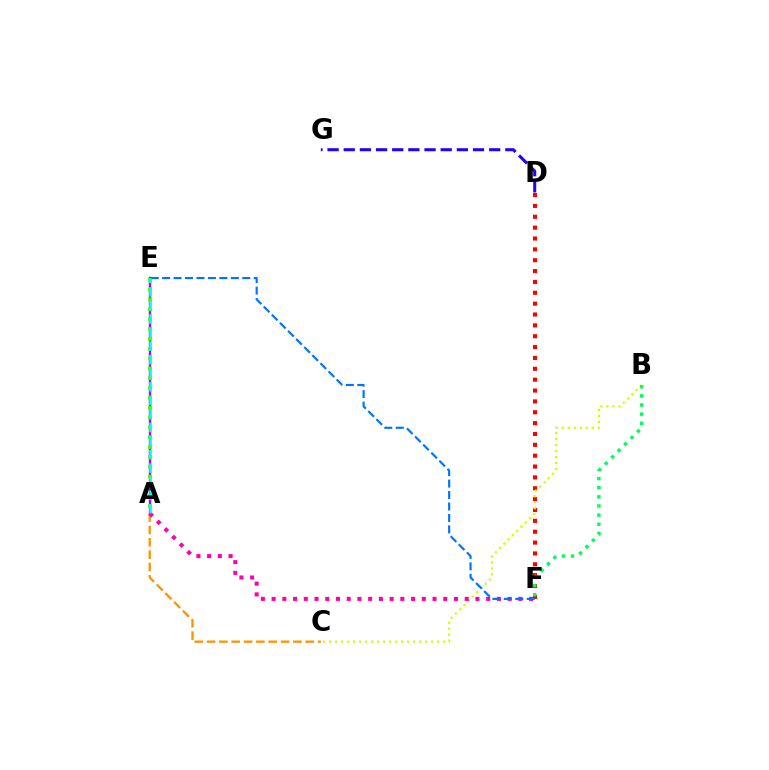{('A', 'C'): [{'color': '#ff9400', 'line_style': 'dashed', 'thickness': 1.68}], ('A', 'E'): [{'color': '#b900ff', 'line_style': 'solid', 'thickness': 1.71}, {'color': '#3dff00', 'line_style': 'dotted', 'thickness': 2.67}, {'color': '#00fff6', 'line_style': 'dashed', 'thickness': 1.84}], ('D', 'F'): [{'color': '#ff0000', 'line_style': 'dotted', 'thickness': 2.95}], ('B', 'C'): [{'color': '#d1ff00', 'line_style': 'dotted', 'thickness': 1.63}], ('D', 'G'): [{'color': '#2500ff', 'line_style': 'dashed', 'thickness': 2.2}], ('A', 'F'): [{'color': '#ff00ac', 'line_style': 'dotted', 'thickness': 2.91}], ('E', 'F'): [{'color': '#0074ff', 'line_style': 'dashed', 'thickness': 1.56}], ('B', 'F'): [{'color': '#00ff5c', 'line_style': 'dotted', 'thickness': 2.48}]}